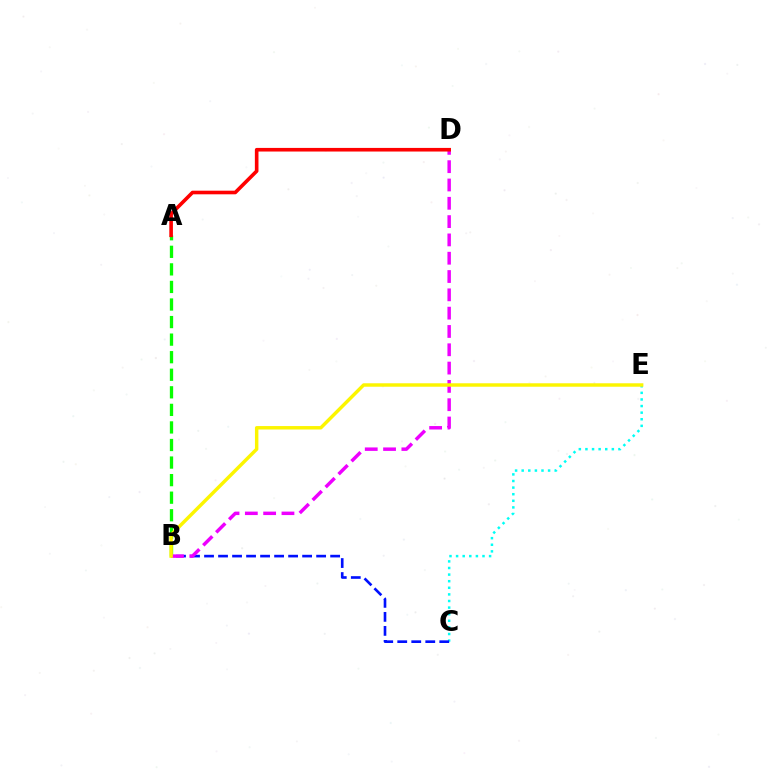{('A', 'B'): [{'color': '#08ff00', 'line_style': 'dashed', 'thickness': 2.39}], ('C', 'E'): [{'color': '#00fff6', 'line_style': 'dotted', 'thickness': 1.79}], ('B', 'C'): [{'color': '#0010ff', 'line_style': 'dashed', 'thickness': 1.9}], ('B', 'D'): [{'color': '#ee00ff', 'line_style': 'dashed', 'thickness': 2.49}], ('B', 'E'): [{'color': '#fcf500', 'line_style': 'solid', 'thickness': 2.48}], ('A', 'D'): [{'color': '#ff0000', 'line_style': 'solid', 'thickness': 2.6}]}